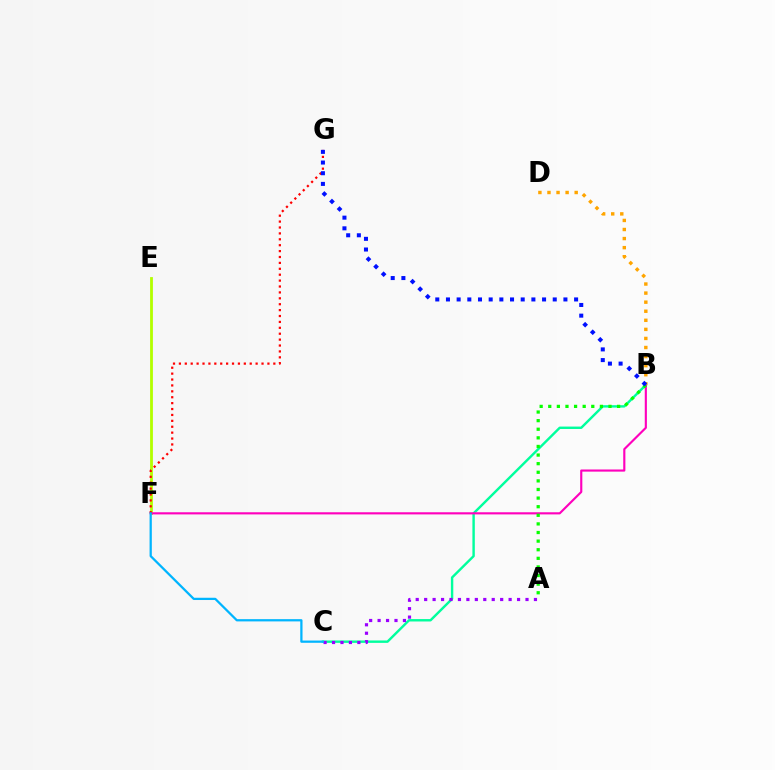{('E', 'F'): [{'color': '#b3ff00', 'line_style': 'solid', 'thickness': 2.02}], ('B', 'C'): [{'color': '#00ff9d', 'line_style': 'solid', 'thickness': 1.74}], ('B', 'F'): [{'color': '#ff00bd', 'line_style': 'solid', 'thickness': 1.54}], ('A', 'B'): [{'color': '#08ff00', 'line_style': 'dotted', 'thickness': 2.34}], ('F', 'G'): [{'color': '#ff0000', 'line_style': 'dotted', 'thickness': 1.6}], ('B', 'D'): [{'color': '#ffa500', 'line_style': 'dotted', 'thickness': 2.46}], ('B', 'G'): [{'color': '#0010ff', 'line_style': 'dotted', 'thickness': 2.9}], ('A', 'C'): [{'color': '#9b00ff', 'line_style': 'dotted', 'thickness': 2.29}], ('C', 'F'): [{'color': '#00b5ff', 'line_style': 'solid', 'thickness': 1.62}]}